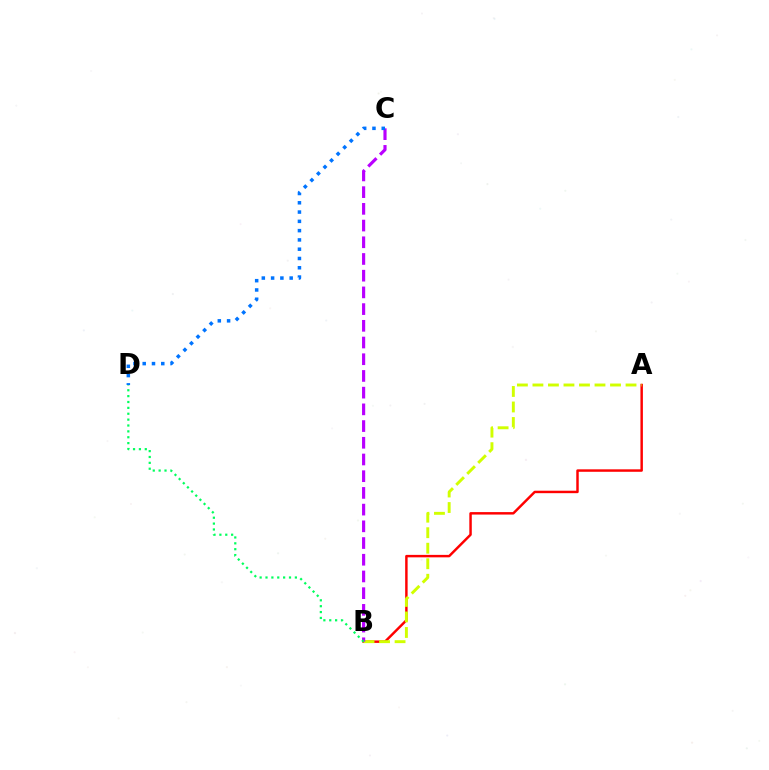{('A', 'B'): [{'color': '#ff0000', 'line_style': 'solid', 'thickness': 1.77}, {'color': '#d1ff00', 'line_style': 'dashed', 'thickness': 2.11}], ('B', 'C'): [{'color': '#b900ff', 'line_style': 'dashed', 'thickness': 2.27}], ('C', 'D'): [{'color': '#0074ff', 'line_style': 'dotted', 'thickness': 2.52}], ('B', 'D'): [{'color': '#00ff5c', 'line_style': 'dotted', 'thickness': 1.6}]}